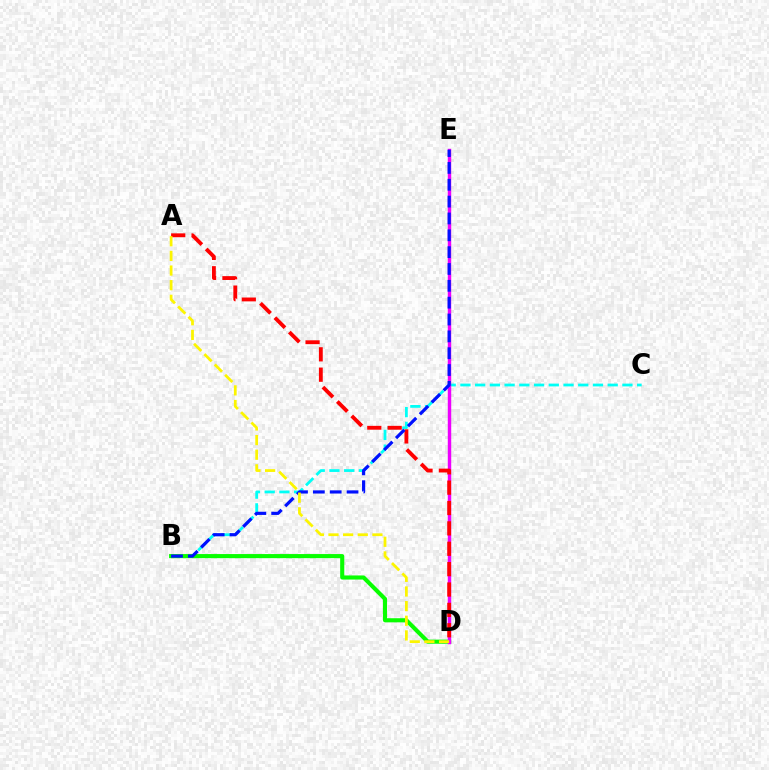{('B', 'C'): [{'color': '#00fff6', 'line_style': 'dashed', 'thickness': 2.0}], ('B', 'D'): [{'color': '#08ff00', 'line_style': 'solid', 'thickness': 2.95}], ('D', 'E'): [{'color': '#ee00ff', 'line_style': 'solid', 'thickness': 2.47}], ('A', 'D'): [{'color': '#ff0000', 'line_style': 'dashed', 'thickness': 2.77}, {'color': '#fcf500', 'line_style': 'dashed', 'thickness': 1.99}], ('B', 'E'): [{'color': '#0010ff', 'line_style': 'dashed', 'thickness': 2.29}]}